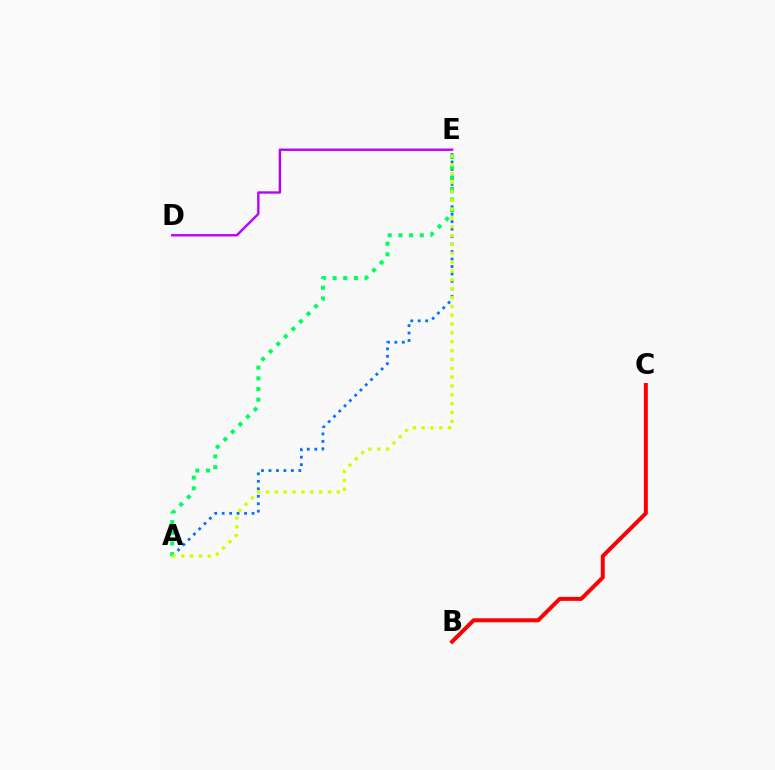{('A', 'E'): [{'color': '#0074ff', 'line_style': 'dotted', 'thickness': 2.03}, {'color': '#00ff5c', 'line_style': 'dotted', 'thickness': 2.9}, {'color': '#d1ff00', 'line_style': 'dotted', 'thickness': 2.4}], ('D', 'E'): [{'color': '#b900ff', 'line_style': 'solid', 'thickness': 1.71}], ('B', 'C'): [{'color': '#ff0000', 'line_style': 'solid', 'thickness': 2.87}]}